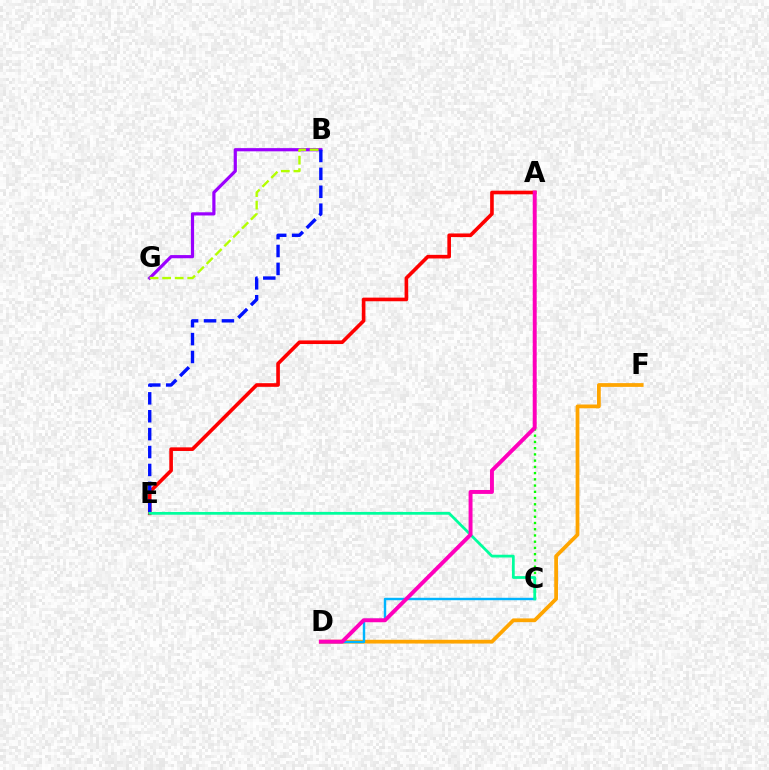{('D', 'F'): [{'color': '#ffa500', 'line_style': 'solid', 'thickness': 2.7}], ('B', 'G'): [{'color': '#9b00ff', 'line_style': 'solid', 'thickness': 2.3}, {'color': '#b3ff00', 'line_style': 'dashed', 'thickness': 1.7}], ('C', 'D'): [{'color': '#00b5ff', 'line_style': 'solid', 'thickness': 1.74}], ('A', 'E'): [{'color': '#ff0000', 'line_style': 'solid', 'thickness': 2.61}], ('A', 'C'): [{'color': '#08ff00', 'line_style': 'dotted', 'thickness': 1.69}], ('B', 'E'): [{'color': '#0010ff', 'line_style': 'dashed', 'thickness': 2.43}], ('C', 'E'): [{'color': '#00ff9d', 'line_style': 'solid', 'thickness': 1.99}], ('A', 'D'): [{'color': '#ff00bd', 'line_style': 'solid', 'thickness': 2.83}]}